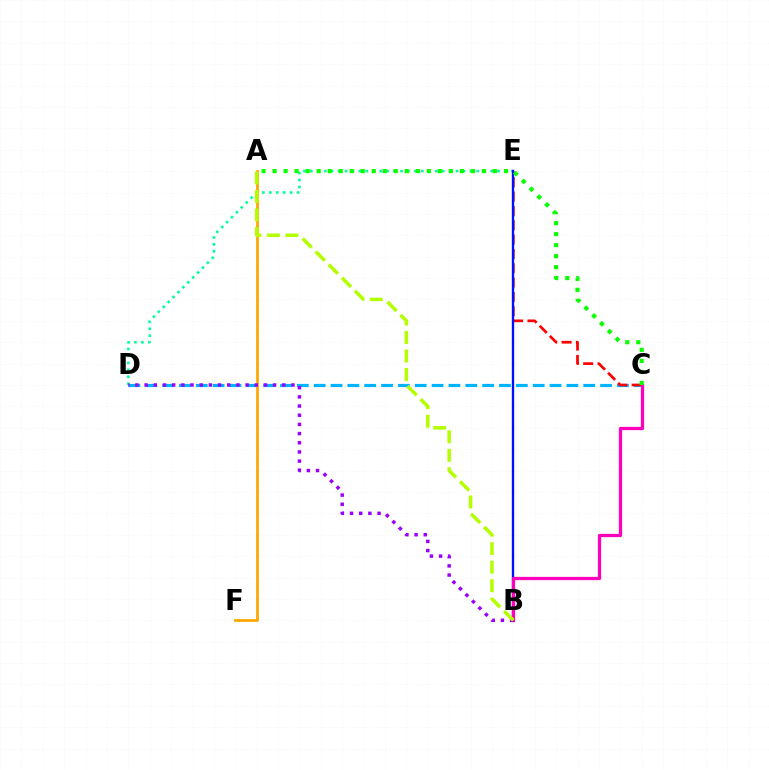{('D', 'E'): [{'color': '#00ff9d', 'line_style': 'dotted', 'thickness': 1.88}], ('C', 'D'): [{'color': '#00b5ff', 'line_style': 'dashed', 'thickness': 2.29}], ('C', 'E'): [{'color': '#ff0000', 'line_style': 'dashed', 'thickness': 1.95}], ('B', 'E'): [{'color': '#0010ff', 'line_style': 'solid', 'thickness': 1.69}], ('B', 'C'): [{'color': '#ff00bd', 'line_style': 'solid', 'thickness': 2.34}], ('A', 'F'): [{'color': '#ffa500', 'line_style': 'solid', 'thickness': 1.96}], ('B', 'D'): [{'color': '#9b00ff', 'line_style': 'dotted', 'thickness': 2.49}], ('A', 'C'): [{'color': '#08ff00', 'line_style': 'dotted', 'thickness': 2.99}], ('A', 'B'): [{'color': '#b3ff00', 'line_style': 'dashed', 'thickness': 2.51}]}